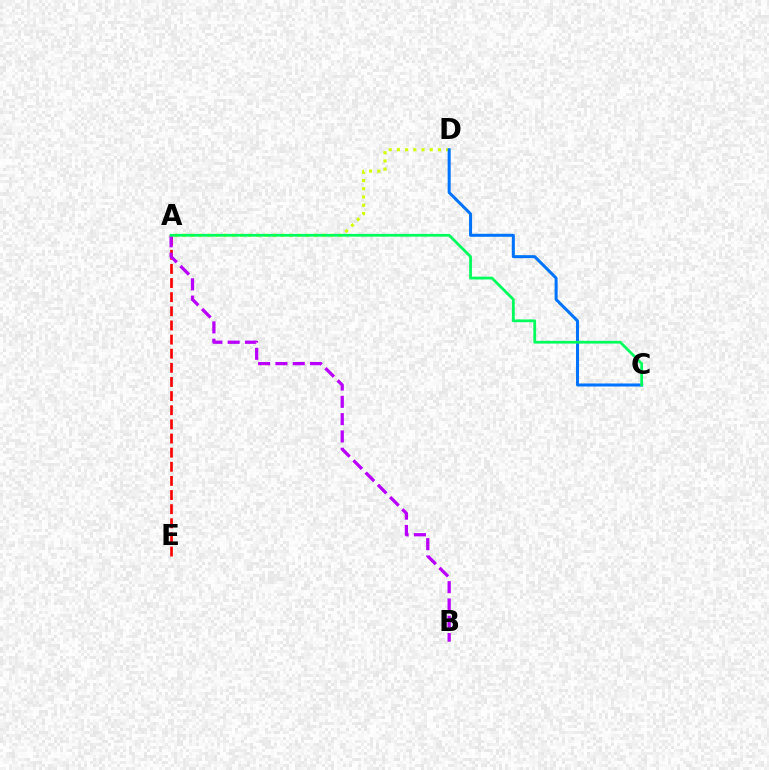{('A', 'D'): [{'color': '#d1ff00', 'line_style': 'dotted', 'thickness': 2.23}], ('A', 'E'): [{'color': '#ff0000', 'line_style': 'dashed', 'thickness': 1.92}], ('A', 'B'): [{'color': '#b900ff', 'line_style': 'dashed', 'thickness': 2.35}], ('C', 'D'): [{'color': '#0074ff', 'line_style': 'solid', 'thickness': 2.18}], ('A', 'C'): [{'color': '#00ff5c', 'line_style': 'solid', 'thickness': 2.0}]}